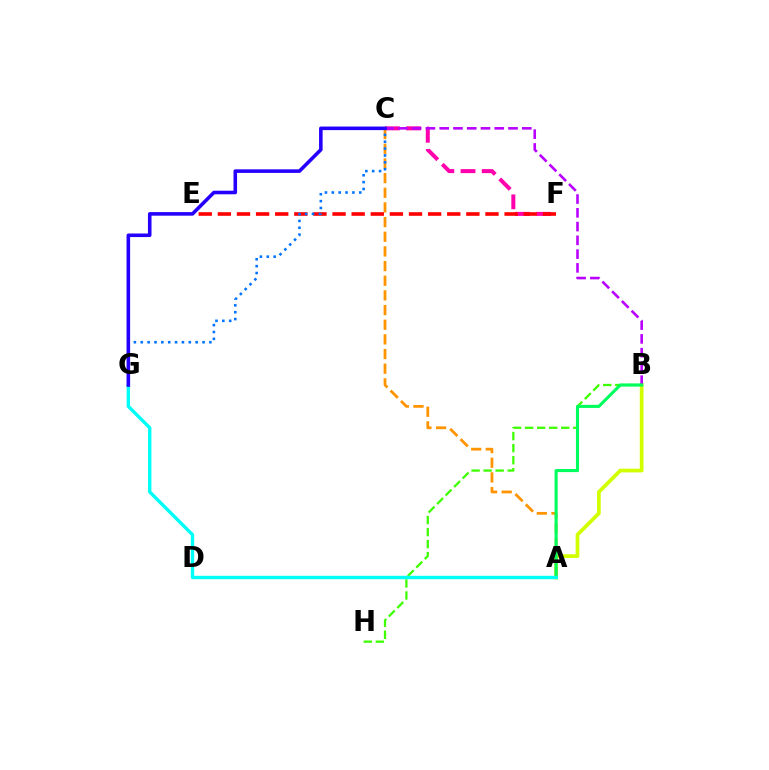{('A', 'B'): [{'color': '#d1ff00', 'line_style': 'solid', 'thickness': 2.68}, {'color': '#00ff5c', 'line_style': 'solid', 'thickness': 2.23}], ('C', 'F'): [{'color': '#ff00ac', 'line_style': 'dashed', 'thickness': 2.88}], ('A', 'C'): [{'color': '#ff9400', 'line_style': 'dashed', 'thickness': 1.99}], ('B', 'H'): [{'color': '#3dff00', 'line_style': 'dashed', 'thickness': 1.64}], ('E', 'F'): [{'color': '#ff0000', 'line_style': 'dashed', 'thickness': 2.6}], ('C', 'G'): [{'color': '#0074ff', 'line_style': 'dotted', 'thickness': 1.86}, {'color': '#2500ff', 'line_style': 'solid', 'thickness': 2.57}], ('B', 'C'): [{'color': '#b900ff', 'line_style': 'dashed', 'thickness': 1.87}], ('A', 'G'): [{'color': '#00fff6', 'line_style': 'solid', 'thickness': 2.43}]}